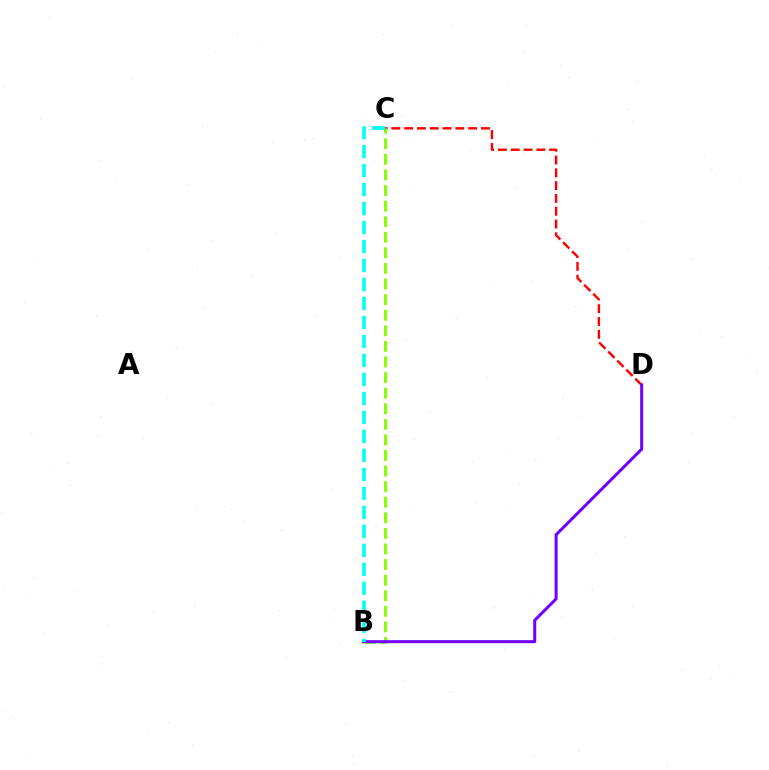{('C', 'D'): [{'color': '#ff0000', 'line_style': 'dashed', 'thickness': 1.74}], ('B', 'C'): [{'color': '#84ff00', 'line_style': 'dashed', 'thickness': 2.12}, {'color': '#00fff6', 'line_style': 'dashed', 'thickness': 2.58}], ('B', 'D'): [{'color': '#7200ff', 'line_style': 'solid', 'thickness': 2.18}]}